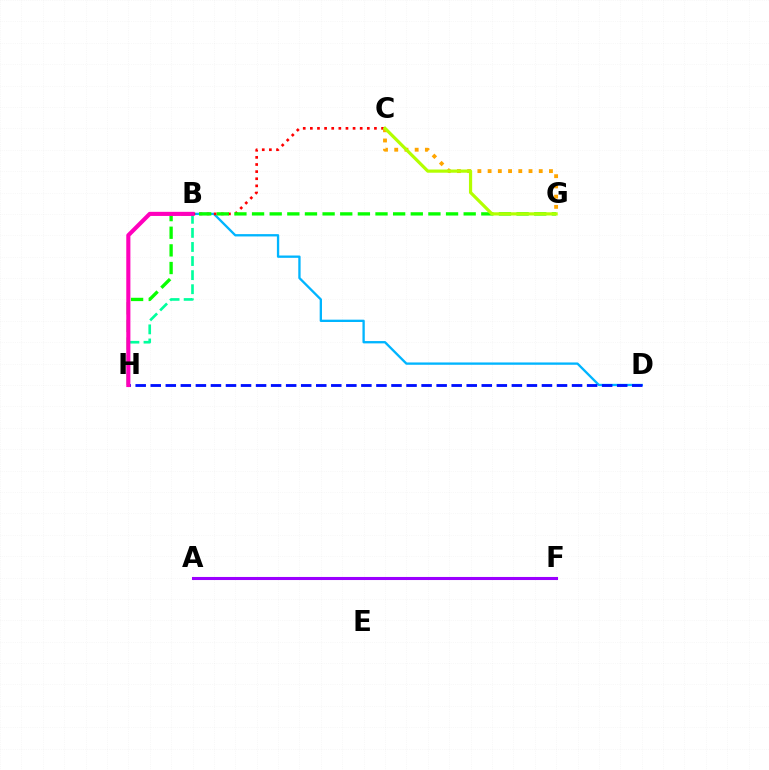{('B', 'D'): [{'color': '#00b5ff', 'line_style': 'solid', 'thickness': 1.67}], ('B', 'C'): [{'color': '#ff0000', 'line_style': 'dotted', 'thickness': 1.93}], ('C', 'G'): [{'color': '#ffa500', 'line_style': 'dotted', 'thickness': 2.78}, {'color': '#b3ff00', 'line_style': 'solid', 'thickness': 2.3}], ('A', 'F'): [{'color': '#9b00ff', 'line_style': 'solid', 'thickness': 2.21}], ('B', 'H'): [{'color': '#00ff9d', 'line_style': 'dashed', 'thickness': 1.91}, {'color': '#ff00bd', 'line_style': 'solid', 'thickness': 2.96}], ('G', 'H'): [{'color': '#08ff00', 'line_style': 'dashed', 'thickness': 2.4}], ('D', 'H'): [{'color': '#0010ff', 'line_style': 'dashed', 'thickness': 2.04}]}